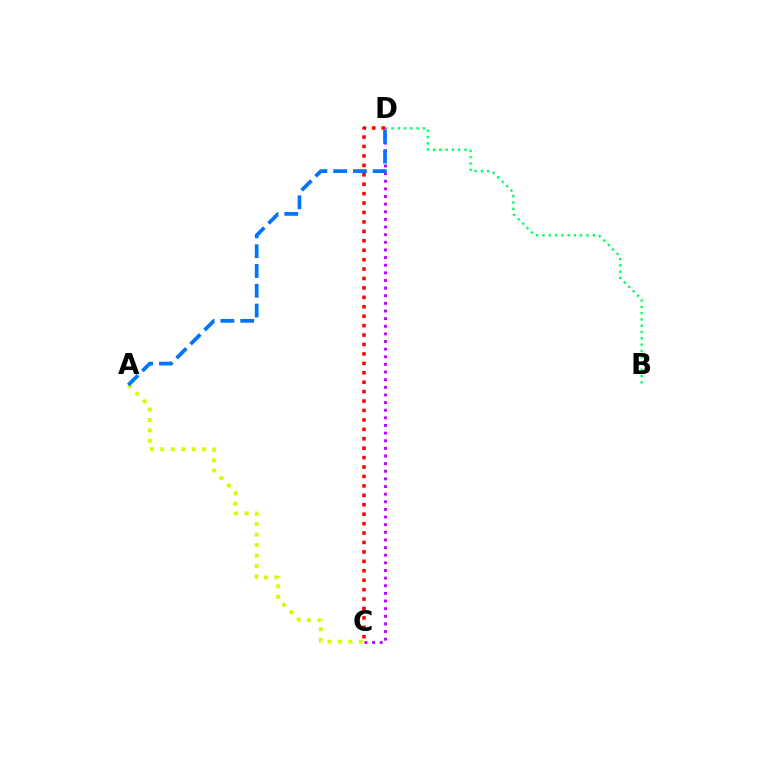{('C', 'D'): [{'color': '#ff0000', 'line_style': 'dotted', 'thickness': 2.56}, {'color': '#b900ff', 'line_style': 'dotted', 'thickness': 2.07}], ('B', 'D'): [{'color': '#00ff5c', 'line_style': 'dotted', 'thickness': 1.71}], ('A', 'C'): [{'color': '#d1ff00', 'line_style': 'dotted', 'thickness': 2.84}], ('A', 'D'): [{'color': '#0074ff', 'line_style': 'dashed', 'thickness': 2.69}]}